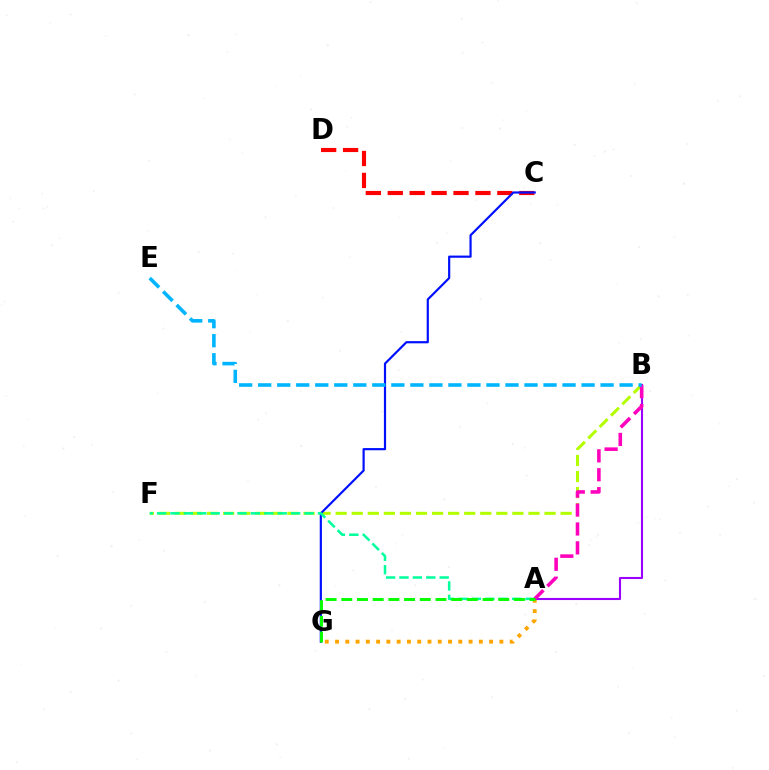{('A', 'G'): [{'color': '#ffa500', 'line_style': 'dotted', 'thickness': 2.79}, {'color': '#08ff00', 'line_style': 'dashed', 'thickness': 2.13}], ('B', 'F'): [{'color': '#b3ff00', 'line_style': 'dashed', 'thickness': 2.18}], ('C', 'D'): [{'color': '#ff0000', 'line_style': 'dashed', 'thickness': 2.98}], ('C', 'G'): [{'color': '#0010ff', 'line_style': 'solid', 'thickness': 1.57}], ('A', 'F'): [{'color': '#00ff9d', 'line_style': 'dashed', 'thickness': 1.82}], ('A', 'B'): [{'color': '#9b00ff', 'line_style': 'solid', 'thickness': 1.51}, {'color': '#ff00bd', 'line_style': 'dashed', 'thickness': 2.57}], ('B', 'E'): [{'color': '#00b5ff', 'line_style': 'dashed', 'thickness': 2.58}]}